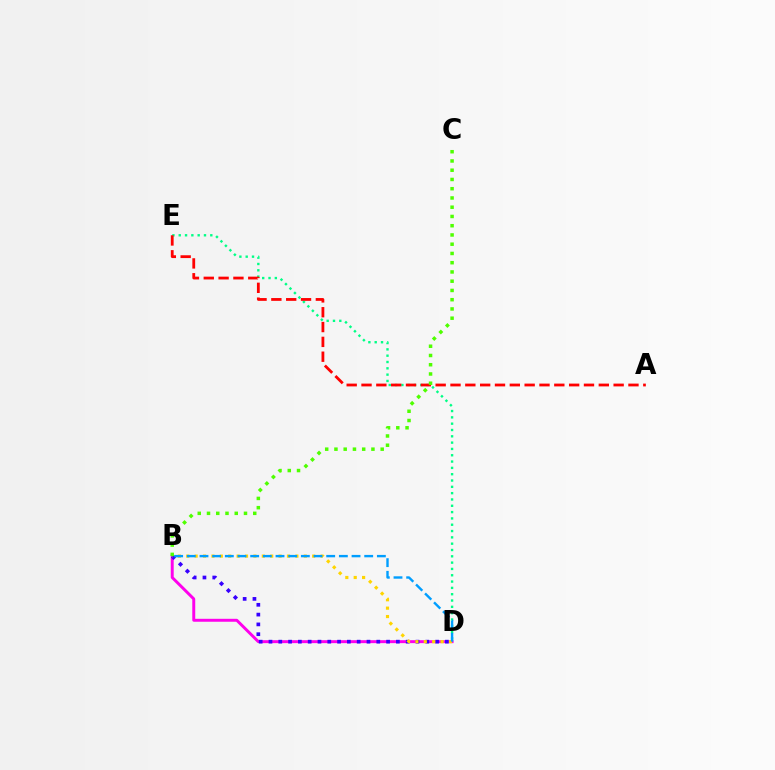{('B', 'D'): [{'color': '#ff00ed', 'line_style': 'solid', 'thickness': 2.12}, {'color': '#3700ff', 'line_style': 'dotted', 'thickness': 2.66}, {'color': '#ffd500', 'line_style': 'dotted', 'thickness': 2.28}, {'color': '#009eff', 'line_style': 'dashed', 'thickness': 1.72}], ('D', 'E'): [{'color': '#00ff86', 'line_style': 'dotted', 'thickness': 1.72}], ('A', 'E'): [{'color': '#ff0000', 'line_style': 'dashed', 'thickness': 2.01}], ('B', 'C'): [{'color': '#4fff00', 'line_style': 'dotted', 'thickness': 2.51}]}